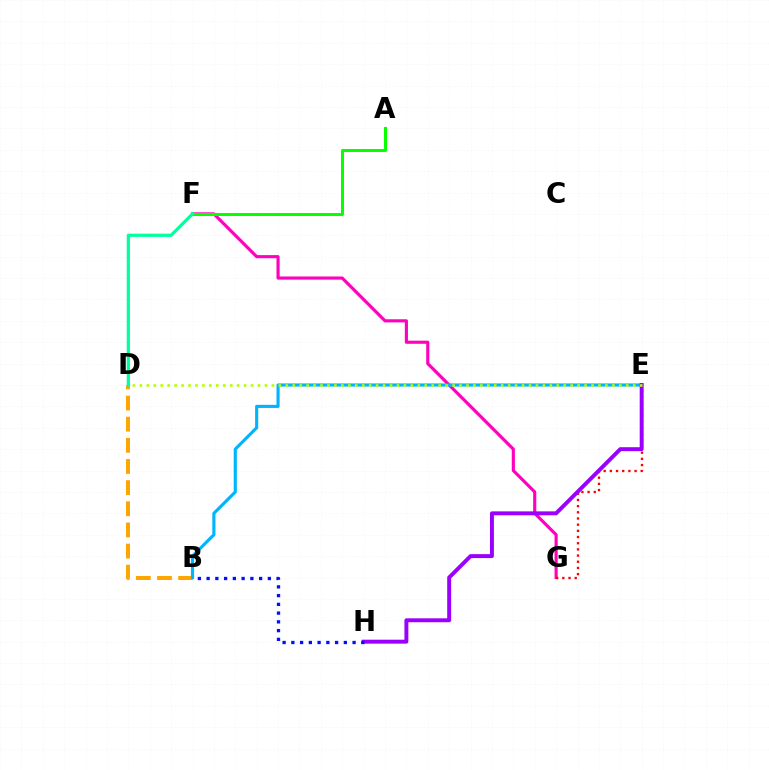{('F', 'G'): [{'color': '#ff00bd', 'line_style': 'solid', 'thickness': 2.26}], ('E', 'G'): [{'color': '#ff0000', 'line_style': 'dotted', 'thickness': 1.68}], ('B', 'D'): [{'color': '#ffa500', 'line_style': 'dashed', 'thickness': 2.87}], ('A', 'F'): [{'color': '#08ff00', 'line_style': 'solid', 'thickness': 2.17}], ('B', 'E'): [{'color': '#00b5ff', 'line_style': 'solid', 'thickness': 2.26}], ('E', 'H'): [{'color': '#9b00ff', 'line_style': 'solid', 'thickness': 2.84}], ('D', 'F'): [{'color': '#00ff9d', 'line_style': 'solid', 'thickness': 2.31}], ('D', 'E'): [{'color': '#b3ff00', 'line_style': 'dotted', 'thickness': 1.89}], ('B', 'H'): [{'color': '#0010ff', 'line_style': 'dotted', 'thickness': 2.38}]}